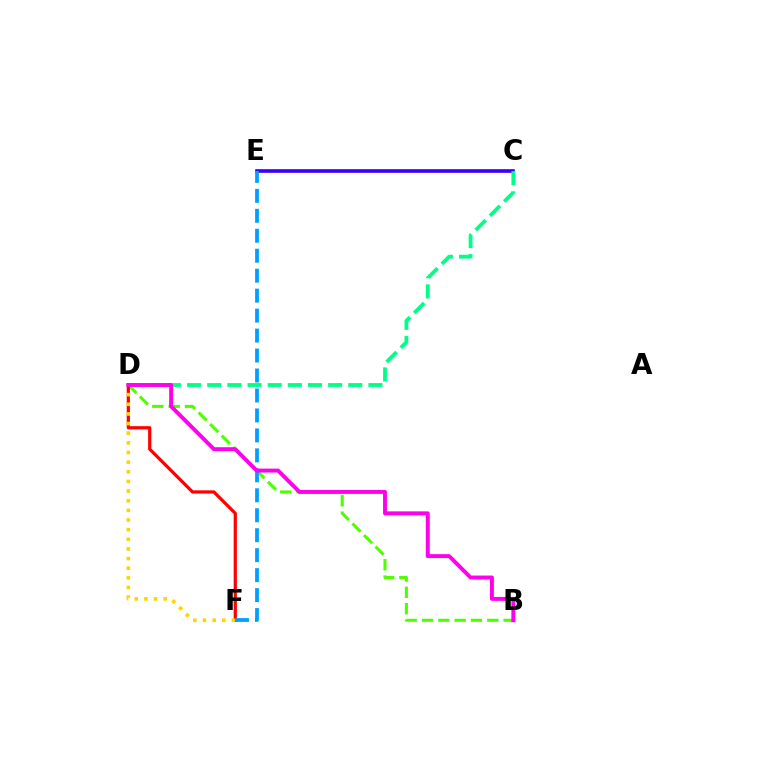{('B', 'D'): [{'color': '#4fff00', 'line_style': 'dashed', 'thickness': 2.22}, {'color': '#ff00ed', 'line_style': 'solid', 'thickness': 2.83}], ('C', 'E'): [{'color': '#3700ff', 'line_style': 'solid', 'thickness': 2.62}], ('C', 'D'): [{'color': '#00ff86', 'line_style': 'dashed', 'thickness': 2.74}], ('D', 'F'): [{'color': '#ff0000', 'line_style': 'solid', 'thickness': 2.31}, {'color': '#ffd500', 'line_style': 'dotted', 'thickness': 2.62}], ('E', 'F'): [{'color': '#009eff', 'line_style': 'dashed', 'thickness': 2.71}]}